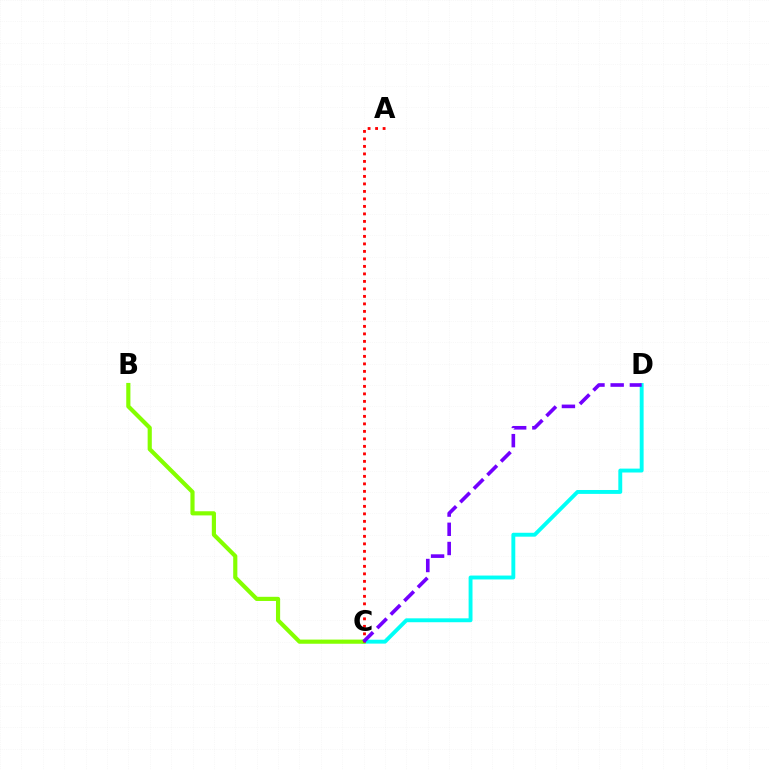{('C', 'D'): [{'color': '#00fff6', 'line_style': 'solid', 'thickness': 2.81}, {'color': '#7200ff', 'line_style': 'dashed', 'thickness': 2.61}], ('B', 'C'): [{'color': '#84ff00', 'line_style': 'solid', 'thickness': 2.99}], ('A', 'C'): [{'color': '#ff0000', 'line_style': 'dotted', 'thickness': 2.04}]}